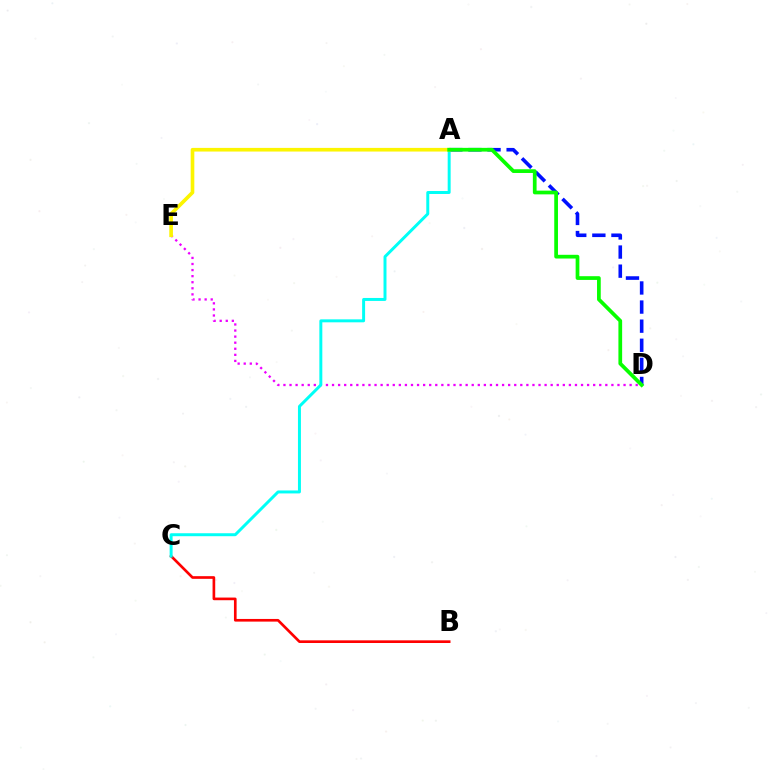{('B', 'C'): [{'color': '#ff0000', 'line_style': 'solid', 'thickness': 1.92}], ('A', 'D'): [{'color': '#0010ff', 'line_style': 'dashed', 'thickness': 2.59}, {'color': '#08ff00', 'line_style': 'solid', 'thickness': 2.68}], ('D', 'E'): [{'color': '#ee00ff', 'line_style': 'dotted', 'thickness': 1.65}], ('A', 'C'): [{'color': '#00fff6', 'line_style': 'solid', 'thickness': 2.14}], ('A', 'E'): [{'color': '#fcf500', 'line_style': 'solid', 'thickness': 2.62}]}